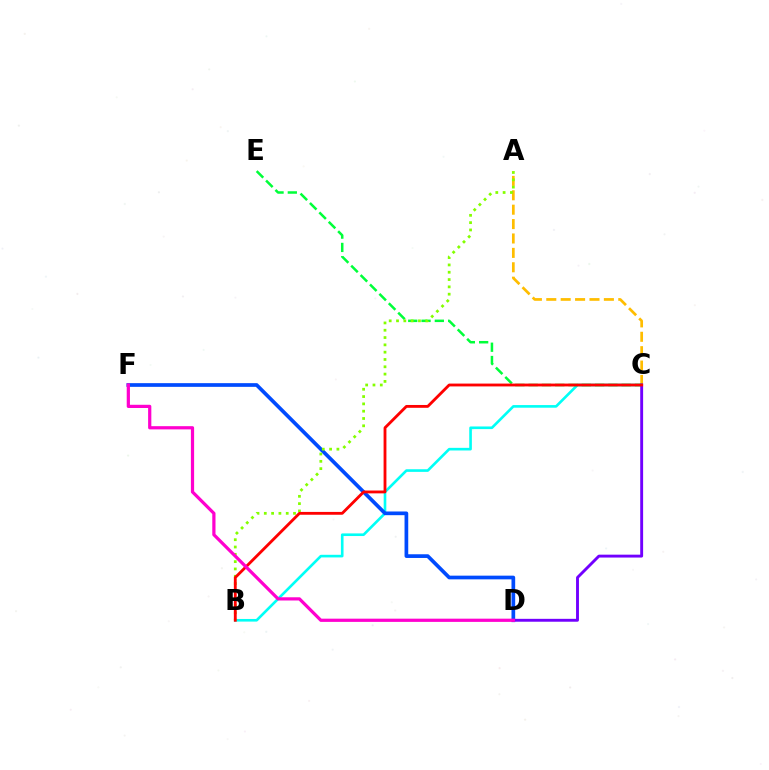{('A', 'C'): [{'color': '#ffbd00', 'line_style': 'dashed', 'thickness': 1.96}], ('B', 'C'): [{'color': '#00fff6', 'line_style': 'solid', 'thickness': 1.89}, {'color': '#ff0000', 'line_style': 'solid', 'thickness': 2.04}], ('D', 'F'): [{'color': '#004bff', 'line_style': 'solid', 'thickness': 2.66}, {'color': '#ff00cf', 'line_style': 'solid', 'thickness': 2.32}], ('C', 'E'): [{'color': '#00ff39', 'line_style': 'dashed', 'thickness': 1.81}], ('C', 'D'): [{'color': '#7200ff', 'line_style': 'solid', 'thickness': 2.08}], ('A', 'B'): [{'color': '#84ff00', 'line_style': 'dotted', 'thickness': 1.99}]}